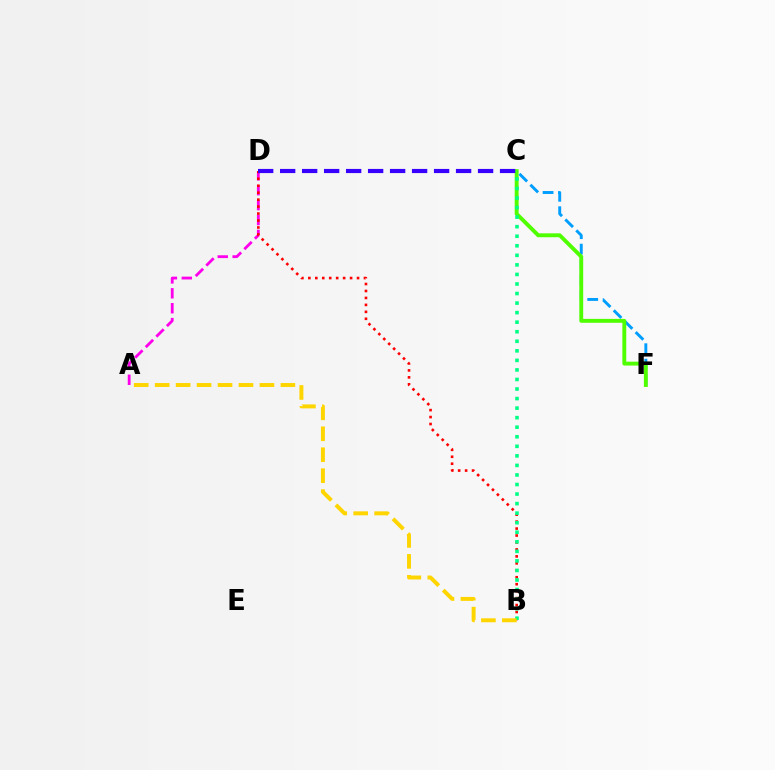{('C', 'F'): [{'color': '#009eff', 'line_style': 'dashed', 'thickness': 2.1}, {'color': '#4fff00', 'line_style': 'solid', 'thickness': 2.8}], ('A', 'D'): [{'color': '#ff00ed', 'line_style': 'dashed', 'thickness': 2.03}], ('B', 'D'): [{'color': '#ff0000', 'line_style': 'dotted', 'thickness': 1.89}], ('C', 'D'): [{'color': '#3700ff', 'line_style': 'dashed', 'thickness': 2.99}], ('B', 'C'): [{'color': '#00ff86', 'line_style': 'dotted', 'thickness': 2.59}], ('A', 'B'): [{'color': '#ffd500', 'line_style': 'dashed', 'thickness': 2.85}]}